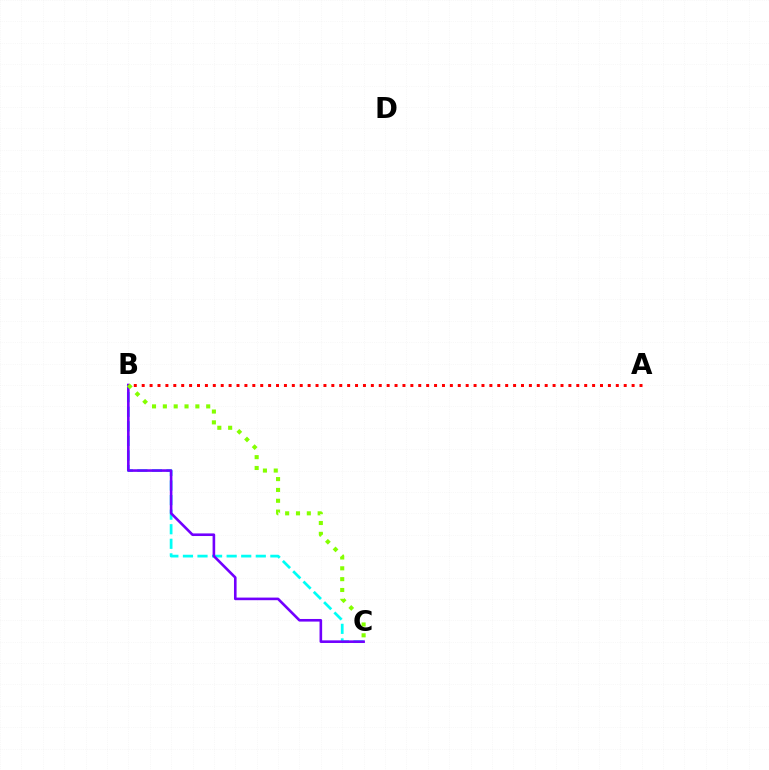{('B', 'C'): [{'color': '#00fff6', 'line_style': 'dashed', 'thickness': 1.98}, {'color': '#7200ff', 'line_style': 'solid', 'thickness': 1.88}, {'color': '#84ff00', 'line_style': 'dotted', 'thickness': 2.94}], ('A', 'B'): [{'color': '#ff0000', 'line_style': 'dotted', 'thickness': 2.15}]}